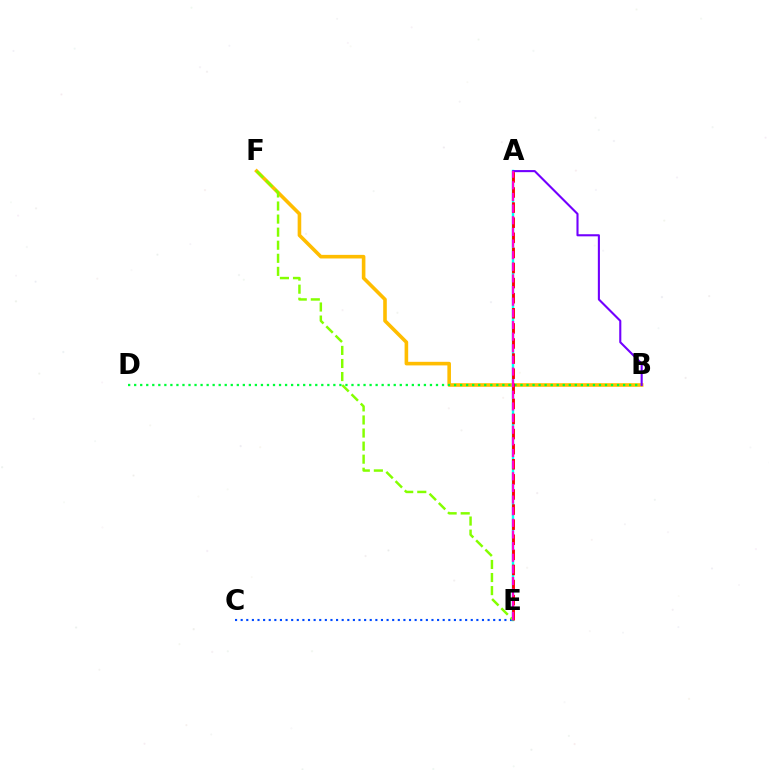{('C', 'E'): [{'color': '#004bff', 'line_style': 'dotted', 'thickness': 1.52}], ('B', 'F'): [{'color': '#ffbd00', 'line_style': 'solid', 'thickness': 2.59}], ('E', 'F'): [{'color': '#84ff00', 'line_style': 'dashed', 'thickness': 1.78}], ('B', 'D'): [{'color': '#00ff39', 'line_style': 'dotted', 'thickness': 1.64}], ('A', 'E'): [{'color': '#00fff6', 'line_style': 'solid', 'thickness': 1.75}, {'color': '#ff0000', 'line_style': 'dashed', 'thickness': 2.05}, {'color': '#ff00cf', 'line_style': 'dashed', 'thickness': 1.58}], ('A', 'B'): [{'color': '#7200ff', 'line_style': 'solid', 'thickness': 1.51}]}